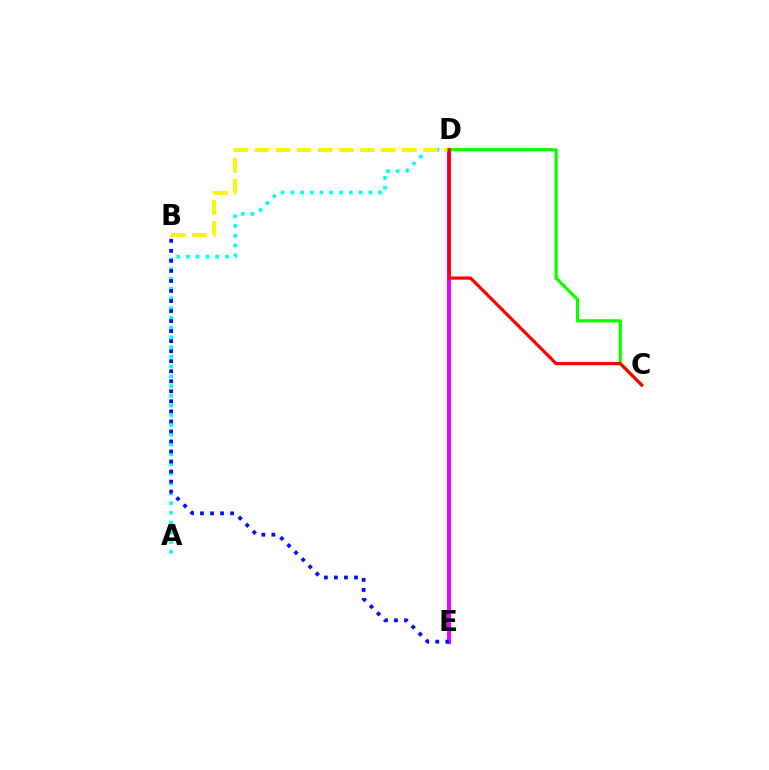{('A', 'D'): [{'color': '#00fff6', 'line_style': 'dotted', 'thickness': 2.65}], ('D', 'E'): [{'color': '#ee00ff', 'line_style': 'solid', 'thickness': 2.89}], ('B', 'D'): [{'color': '#fcf500', 'line_style': 'dashed', 'thickness': 2.86}], ('B', 'E'): [{'color': '#0010ff', 'line_style': 'dotted', 'thickness': 2.73}], ('C', 'D'): [{'color': '#08ff00', 'line_style': 'solid', 'thickness': 2.31}, {'color': '#ff0000', 'line_style': 'solid', 'thickness': 2.3}]}